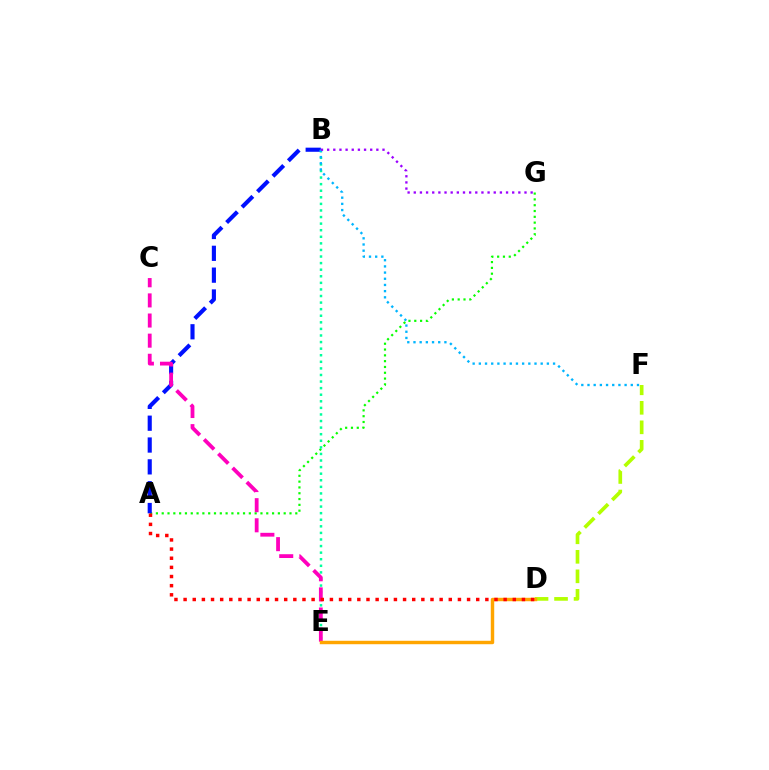{('A', 'G'): [{'color': '#08ff00', 'line_style': 'dotted', 'thickness': 1.58}], ('A', 'B'): [{'color': '#0010ff', 'line_style': 'dashed', 'thickness': 2.97}], ('B', 'E'): [{'color': '#00ff9d', 'line_style': 'dotted', 'thickness': 1.79}], ('B', 'F'): [{'color': '#00b5ff', 'line_style': 'dotted', 'thickness': 1.68}], ('C', 'E'): [{'color': '#ff00bd', 'line_style': 'dashed', 'thickness': 2.73}], ('D', 'F'): [{'color': '#b3ff00', 'line_style': 'dashed', 'thickness': 2.65}], ('D', 'E'): [{'color': '#ffa500', 'line_style': 'solid', 'thickness': 2.47}], ('A', 'D'): [{'color': '#ff0000', 'line_style': 'dotted', 'thickness': 2.48}], ('B', 'G'): [{'color': '#9b00ff', 'line_style': 'dotted', 'thickness': 1.67}]}